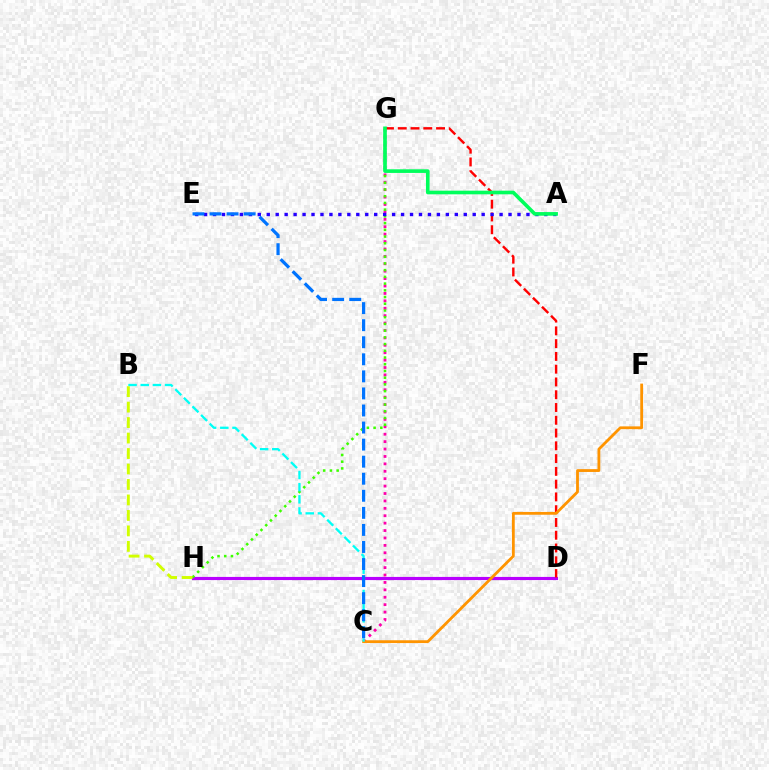{('D', 'H'): [{'color': '#b900ff', 'line_style': 'solid', 'thickness': 2.27}], ('C', 'G'): [{'color': '#ff00ac', 'line_style': 'dotted', 'thickness': 2.01}], ('D', 'G'): [{'color': '#ff0000', 'line_style': 'dashed', 'thickness': 1.74}], ('G', 'H'): [{'color': '#3dff00', 'line_style': 'dotted', 'thickness': 1.83}], ('C', 'F'): [{'color': '#ff9400', 'line_style': 'solid', 'thickness': 2.02}], ('B', 'H'): [{'color': '#d1ff00', 'line_style': 'dashed', 'thickness': 2.1}], ('B', 'C'): [{'color': '#00fff6', 'line_style': 'dashed', 'thickness': 1.65}], ('A', 'E'): [{'color': '#2500ff', 'line_style': 'dotted', 'thickness': 2.43}], ('A', 'G'): [{'color': '#00ff5c', 'line_style': 'solid', 'thickness': 2.62}], ('C', 'E'): [{'color': '#0074ff', 'line_style': 'dashed', 'thickness': 2.32}]}